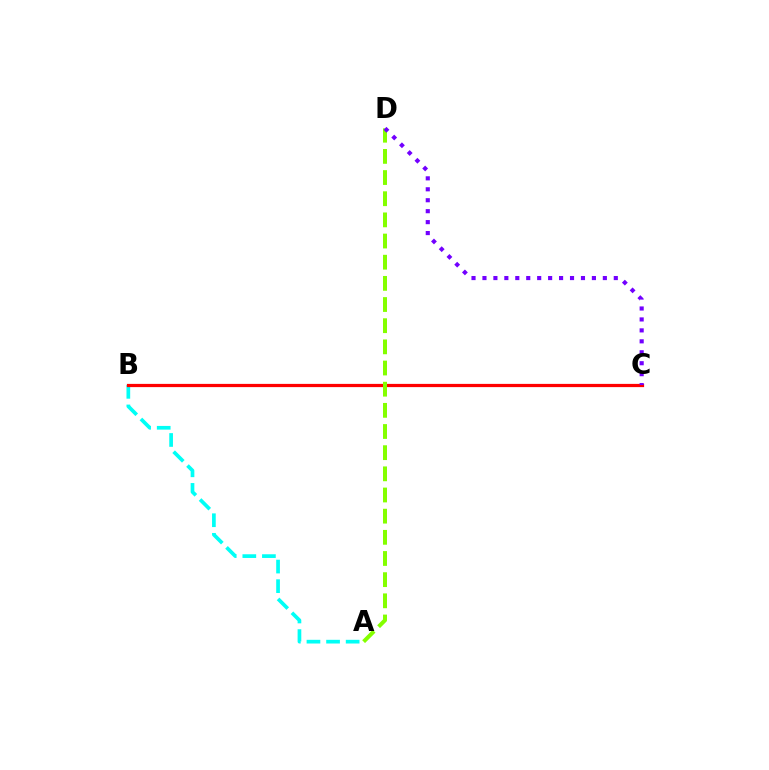{('A', 'B'): [{'color': '#00fff6', 'line_style': 'dashed', 'thickness': 2.66}], ('B', 'C'): [{'color': '#ff0000', 'line_style': 'solid', 'thickness': 2.32}], ('A', 'D'): [{'color': '#84ff00', 'line_style': 'dashed', 'thickness': 2.87}], ('C', 'D'): [{'color': '#7200ff', 'line_style': 'dotted', 'thickness': 2.97}]}